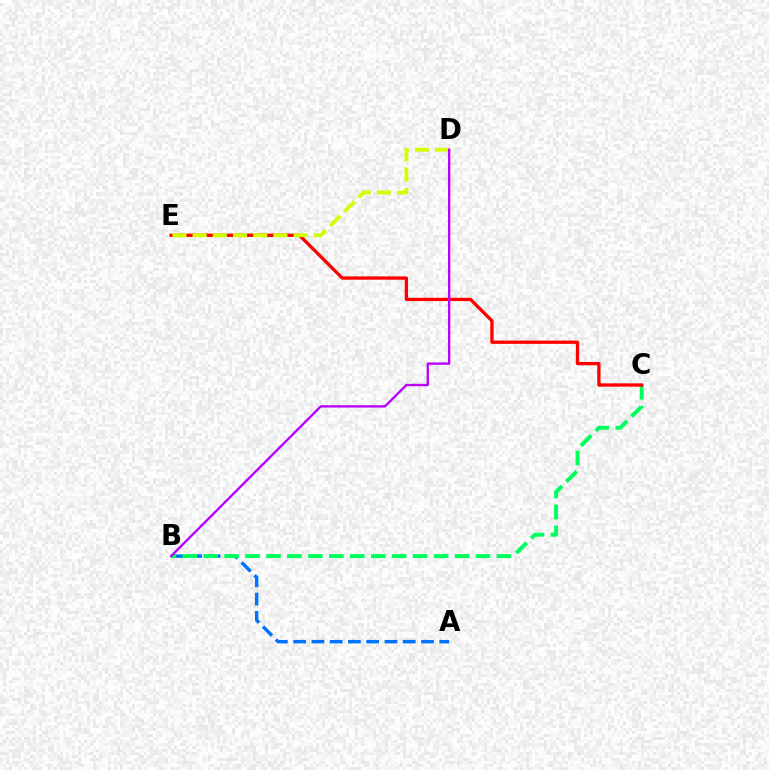{('A', 'B'): [{'color': '#0074ff', 'line_style': 'dashed', 'thickness': 2.48}], ('B', 'C'): [{'color': '#00ff5c', 'line_style': 'dashed', 'thickness': 2.85}], ('C', 'E'): [{'color': '#ff0000', 'line_style': 'solid', 'thickness': 2.38}], ('D', 'E'): [{'color': '#d1ff00', 'line_style': 'dashed', 'thickness': 2.74}], ('B', 'D'): [{'color': '#b900ff', 'line_style': 'solid', 'thickness': 1.67}]}